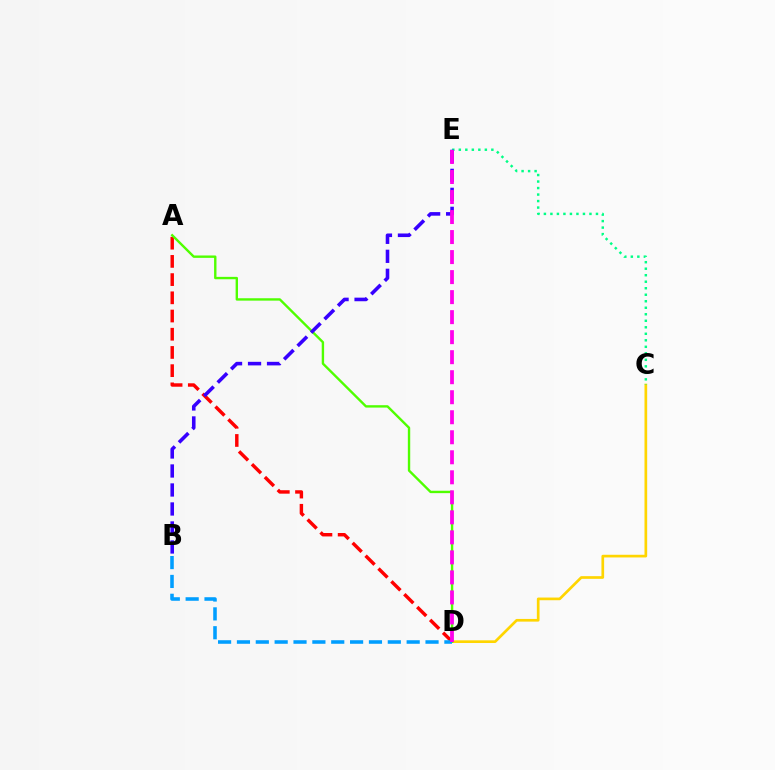{('C', 'D'): [{'color': '#ffd500', 'line_style': 'solid', 'thickness': 1.93}], ('C', 'E'): [{'color': '#00ff86', 'line_style': 'dotted', 'thickness': 1.77}], ('A', 'D'): [{'color': '#ff0000', 'line_style': 'dashed', 'thickness': 2.47}, {'color': '#4fff00', 'line_style': 'solid', 'thickness': 1.72}], ('B', 'D'): [{'color': '#009eff', 'line_style': 'dashed', 'thickness': 2.56}], ('B', 'E'): [{'color': '#3700ff', 'line_style': 'dashed', 'thickness': 2.58}], ('D', 'E'): [{'color': '#ff00ed', 'line_style': 'dashed', 'thickness': 2.72}]}